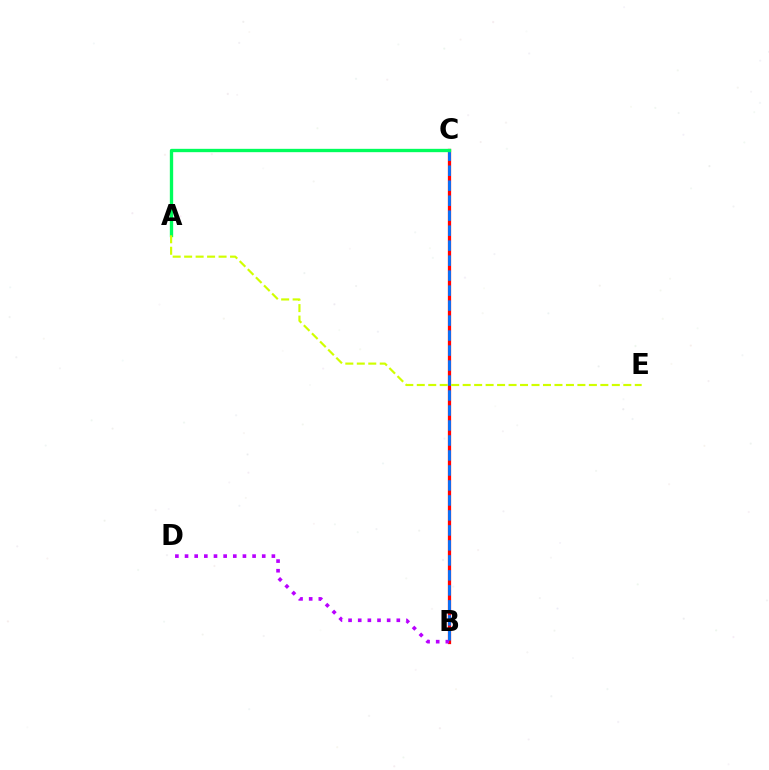{('B', 'C'): [{'color': '#ff0000', 'line_style': 'solid', 'thickness': 2.35}, {'color': '#0074ff', 'line_style': 'dashed', 'thickness': 2.04}], ('B', 'D'): [{'color': '#b900ff', 'line_style': 'dotted', 'thickness': 2.62}], ('A', 'C'): [{'color': '#00ff5c', 'line_style': 'solid', 'thickness': 2.4}], ('A', 'E'): [{'color': '#d1ff00', 'line_style': 'dashed', 'thickness': 1.56}]}